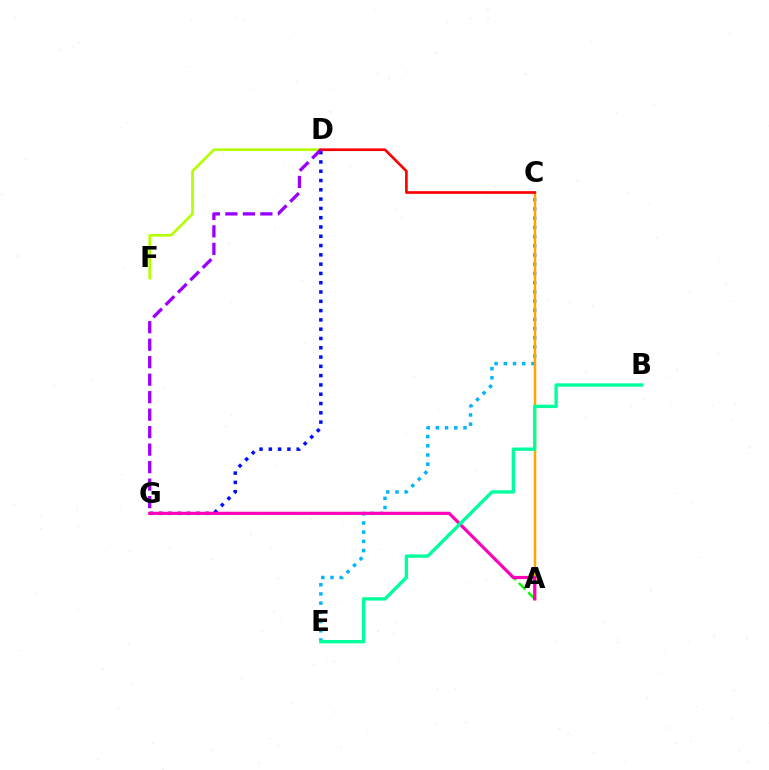{('C', 'E'): [{'color': '#00b5ff', 'line_style': 'dotted', 'thickness': 2.5}], ('A', 'C'): [{'color': '#ffa500', 'line_style': 'solid', 'thickness': 1.79}], ('A', 'G'): [{'color': '#08ff00', 'line_style': 'dashed', 'thickness': 1.8}, {'color': '#ff00bd', 'line_style': 'solid', 'thickness': 2.3}], ('D', 'F'): [{'color': '#b3ff00', 'line_style': 'solid', 'thickness': 1.92}], ('D', 'G'): [{'color': '#0010ff', 'line_style': 'dotted', 'thickness': 2.52}, {'color': '#9b00ff', 'line_style': 'dashed', 'thickness': 2.38}], ('C', 'D'): [{'color': '#ff0000', 'line_style': 'solid', 'thickness': 1.92}], ('B', 'E'): [{'color': '#00ff9d', 'line_style': 'solid', 'thickness': 2.42}]}